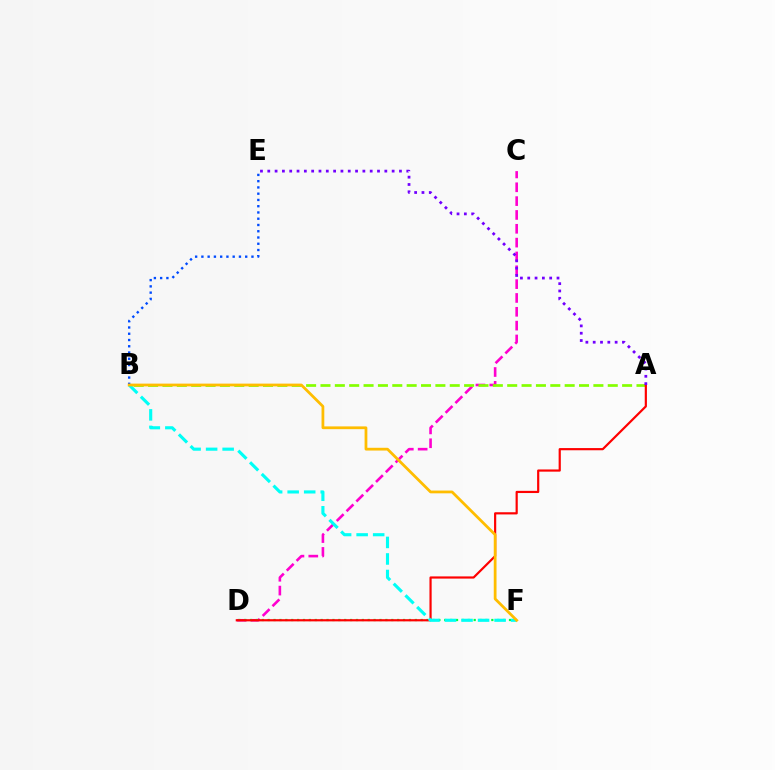{('C', 'D'): [{'color': '#ff00cf', 'line_style': 'dashed', 'thickness': 1.88}], ('D', 'F'): [{'color': '#00ff39', 'line_style': 'dotted', 'thickness': 1.6}], ('A', 'B'): [{'color': '#84ff00', 'line_style': 'dashed', 'thickness': 1.95}], ('A', 'D'): [{'color': '#ff0000', 'line_style': 'solid', 'thickness': 1.57}], ('B', 'E'): [{'color': '#004bff', 'line_style': 'dotted', 'thickness': 1.7}], ('A', 'E'): [{'color': '#7200ff', 'line_style': 'dotted', 'thickness': 1.99}], ('B', 'F'): [{'color': '#00fff6', 'line_style': 'dashed', 'thickness': 2.25}, {'color': '#ffbd00', 'line_style': 'solid', 'thickness': 1.99}]}